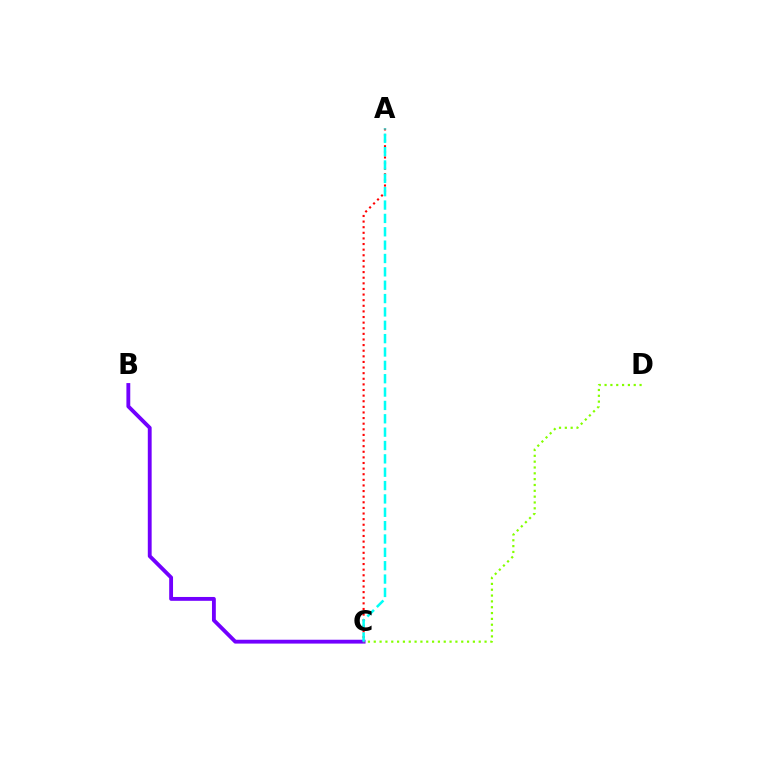{('B', 'C'): [{'color': '#7200ff', 'line_style': 'solid', 'thickness': 2.77}], ('A', 'C'): [{'color': '#ff0000', 'line_style': 'dotted', 'thickness': 1.53}, {'color': '#00fff6', 'line_style': 'dashed', 'thickness': 1.81}], ('C', 'D'): [{'color': '#84ff00', 'line_style': 'dotted', 'thickness': 1.58}]}